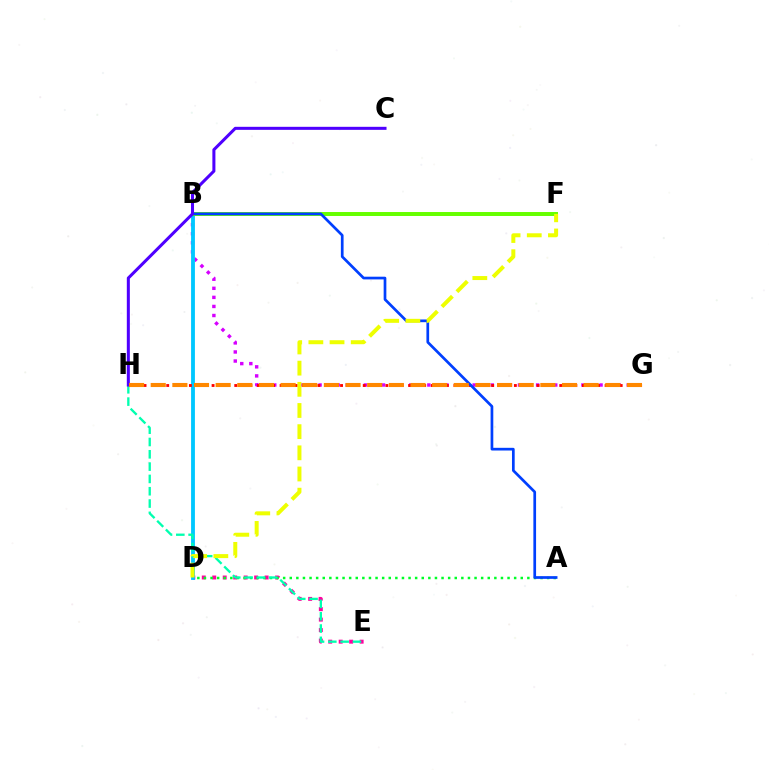{('D', 'E'): [{'color': '#ff00a0', 'line_style': 'dotted', 'thickness': 2.85}], ('B', 'G'): [{'color': '#d600ff', 'line_style': 'dotted', 'thickness': 2.46}], ('A', 'D'): [{'color': '#00ff27', 'line_style': 'dotted', 'thickness': 1.79}], ('B', 'D'): [{'color': '#00c7ff', 'line_style': 'solid', 'thickness': 2.76}], ('G', 'H'): [{'color': '#ff0000', 'line_style': 'dotted', 'thickness': 2.05}, {'color': '#ff8800', 'line_style': 'dashed', 'thickness': 2.94}], ('B', 'F'): [{'color': '#66ff00', 'line_style': 'solid', 'thickness': 2.85}], ('A', 'B'): [{'color': '#003fff', 'line_style': 'solid', 'thickness': 1.95}], ('E', 'H'): [{'color': '#00ffaf', 'line_style': 'dashed', 'thickness': 1.67}], ('D', 'F'): [{'color': '#eeff00', 'line_style': 'dashed', 'thickness': 2.88}], ('C', 'H'): [{'color': '#4f00ff', 'line_style': 'solid', 'thickness': 2.19}]}